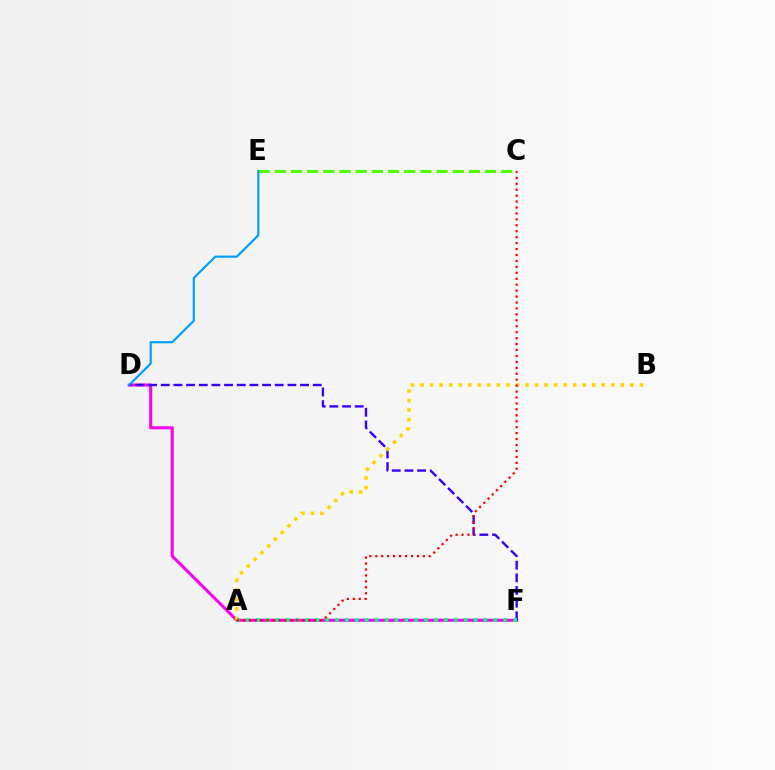{('D', 'F'): [{'color': '#ff00ed', 'line_style': 'solid', 'thickness': 2.2}, {'color': '#3700ff', 'line_style': 'dashed', 'thickness': 1.72}], ('C', 'E'): [{'color': '#4fff00', 'line_style': 'dashed', 'thickness': 2.2}], ('A', 'B'): [{'color': '#ffd500', 'line_style': 'dotted', 'thickness': 2.59}], ('A', 'F'): [{'color': '#00ff86', 'line_style': 'dotted', 'thickness': 2.69}], ('D', 'E'): [{'color': '#009eff', 'line_style': 'solid', 'thickness': 1.57}], ('A', 'C'): [{'color': '#ff0000', 'line_style': 'dotted', 'thickness': 1.61}]}